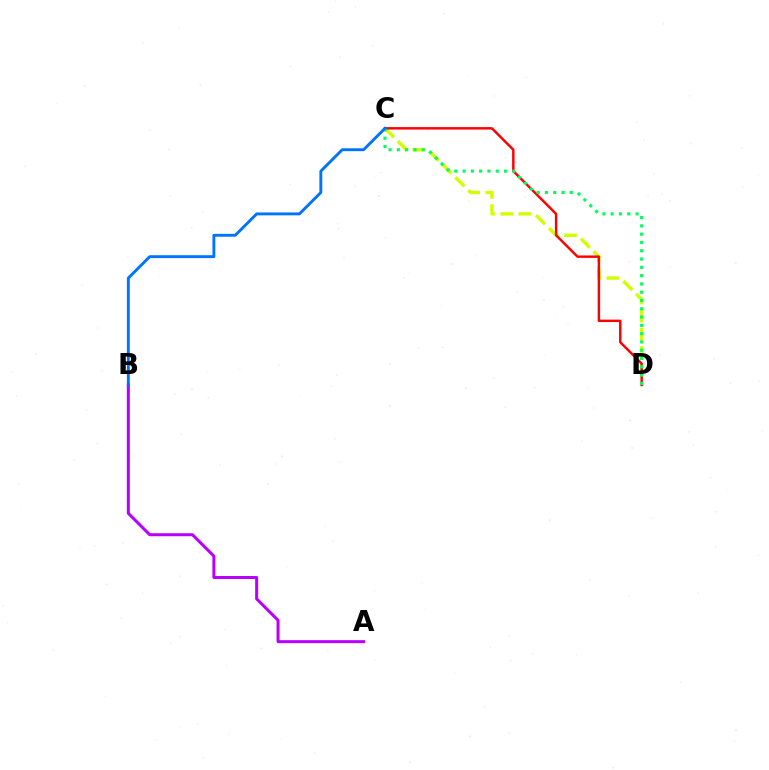{('C', 'D'): [{'color': '#d1ff00', 'line_style': 'dashed', 'thickness': 2.47}, {'color': '#ff0000', 'line_style': 'solid', 'thickness': 1.76}, {'color': '#00ff5c', 'line_style': 'dotted', 'thickness': 2.25}], ('A', 'B'): [{'color': '#b900ff', 'line_style': 'solid', 'thickness': 2.17}], ('B', 'C'): [{'color': '#0074ff', 'line_style': 'solid', 'thickness': 2.09}]}